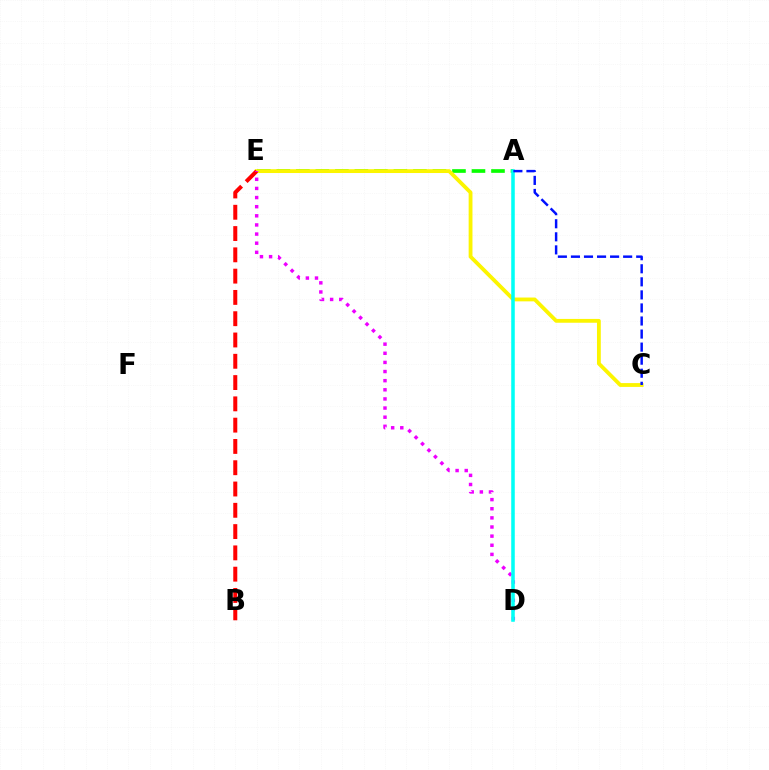{('A', 'E'): [{'color': '#08ff00', 'line_style': 'dashed', 'thickness': 2.65}], ('C', 'E'): [{'color': '#fcf500', 'line_style': 'solid', 'thickness': 2.75}], ('B', 'E'): [{'color': '#ff0000', 'line_style': 'dashed', 'thickness': 2.89}], ('D', 'E'): [{'color': '#ee00ff', 'line_style': 'dotted', 'thickness': 2.48}], ('A', 'D'): [{'color': '#00fff6', 'line_style': 'solid', 'thickness': 2.56}], ('A', 'C'): [{'color': '#0010ff', 'line_style': 'dashed', 'thickness': 1.77}]}